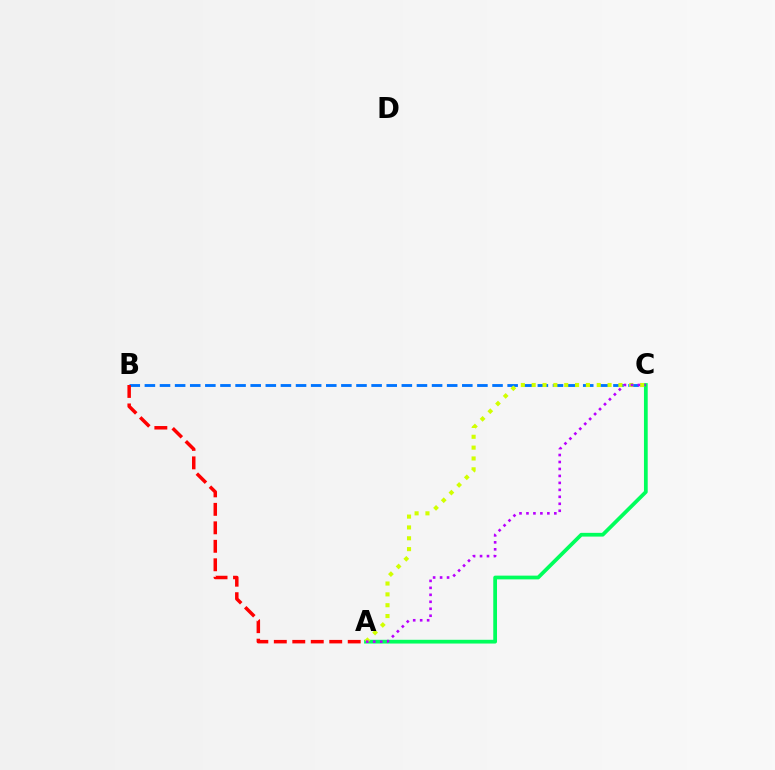{('B', 'C'): [{'color': '#0074ff', 'line_style': 'dashed', 'thickness': 2.05}], ('A', 'B'): [{'color': '#ff0000', 'line_style': 'dashed', 'thickness': 2.51}], ('A', 'C'): [{'color': '#00ff5c', 'line_style': 'solid', 'thickness': 2.7}, {'color': '#d1ff00', 'line_style': 'dotted', 'thickness': 2.95}, {'color': '#b900ff', 'line_style': 'dotted', 'thickness': 1.89}]}